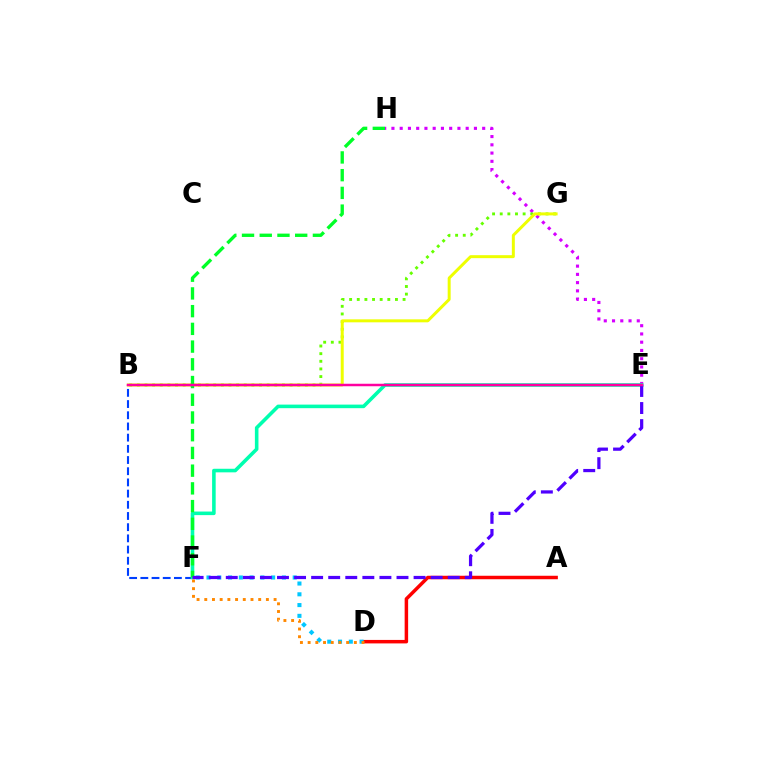{('B', 'F'): [{'color': '#003fff', 'line_style': 'dashed', 'thickness': 1.52}], ('E', 'H'): [{'color': '#d600ff', 'line_style': 'dotted', 'thickness': 2.24}], ('E', 'F'): [{'color': '#00ffaf', 'line_style': 'solid', 'thickness': 2.58}, {'color': '#4f00ff', 'line_style': 'dashed', 'thickness': 2.32}], ('A', 'D'): [{'color': '#ff0000', 'line_style': 'solid', 'thickness': 2.51}], ('B', 'G'): [{'color': '#66ff00', 'line_style': 'dotted', 'thickness': 2.07}, {'color': '#eeff00', 'line_style': 'solid', 'thickness': 2.15}], ('D', 'F'): [{'color': '#00c7ff', 'line_style': 'dotted', 'thickness': 2.93}, {'color': '#ff8800', 'line_style': 'dotted', 'thickness': 2.09}], ('F', 'H'): [{'color': '#00ff27', 'line_style': 'dashed', 'thickness': 2.41}], ('B', 'E'): [{'color': '#ff00a0', 'line_style': 'solid', 'thickness': 1.79}]}